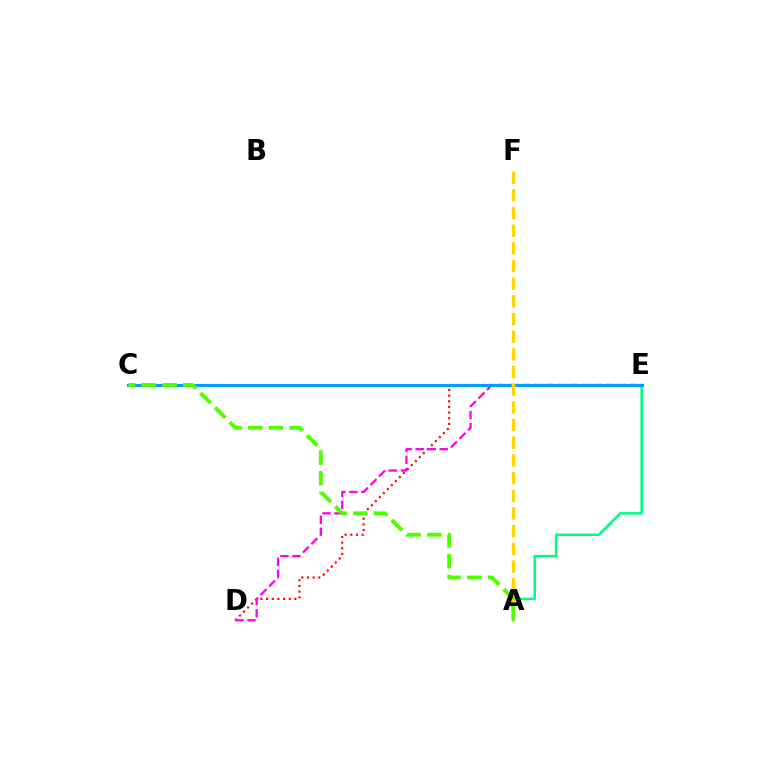{('D', 'E'): [{'color': '#ff0000', 'line_style': 'dotted', 'thickness': 1.54}, {'color': '#ff00ed', 'line_style': 'dashed', 'thickness': 1.64}], ('A', 'E'): [{'color': '#00ff86', 'line_style': 'solid', 'thickness': 1.83}], ('C', 'E'): [{'color': '#3700ff', 'line_style': 'dotted', 'thickness': 2.23}, {'color': '#009eff', 'line_style': 'solid', 'thickness': 2.18}], ('A', 'F'): [{'color': '#ffd500', 'line_style': 'dashed', 'thickness': 2.4}], ('A', 'C'): [{'color': '#4fff00', 'line_style': 'dashed', 'thickness': 2.81}]}